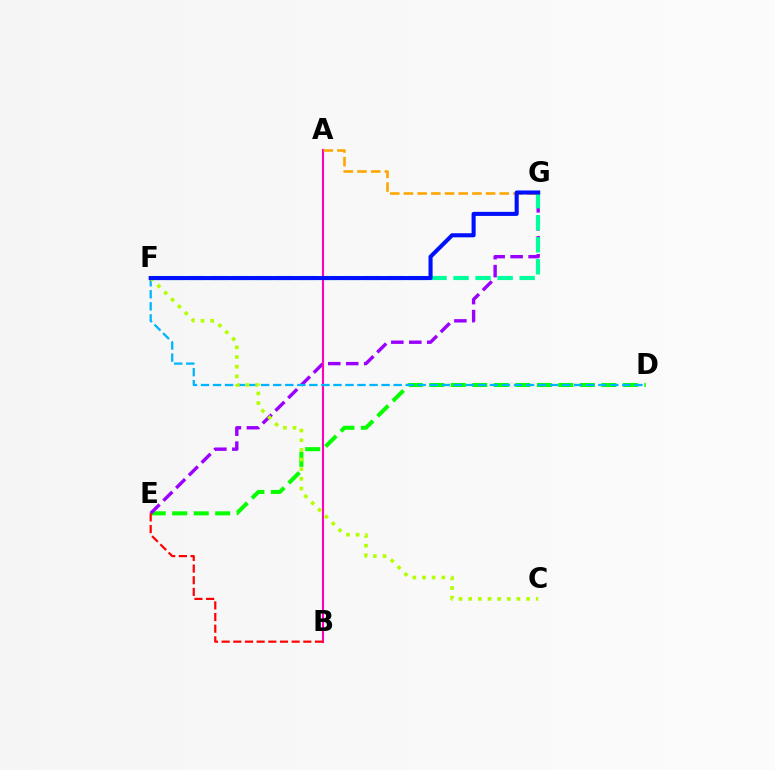{('D', 'E'): [{'color': '#08ff00', 'line_style': 'dashed', 'thickness': 2.92}], ('E', 'G'): [{'color': '#9b00ff', 'line_style': 'dashed', 'thickness': 2.44}], ('A', 'B'): [{'color': '#ff00bd', 'line_style': 'solid', 'thickness': 1.53}], ('F', 'G'): [{'color': '#00ff9d', 'line_style': 'dashed', 'thickness': 2.99}, {'color': '#0010ff', 'line_style': 'solid', 'thickness': 2.93}], ('A', 'G'): [{'color': '#ffa500', 'line_style': 'dashed', 'thickness': 1.86}], ('B', 'E'): [{'color': '#ff0000', 'line_style': 'dashed', 'thickness': 1.58}], ('D', 'F'): [{'color': '#00b5ff', 'line_style': 'dashed', 'thickness': 1.64}], ('C', 'F'): [{'color': '#b3ff00', 'line_style': 'dotted', 'thickness': 2.62}]}